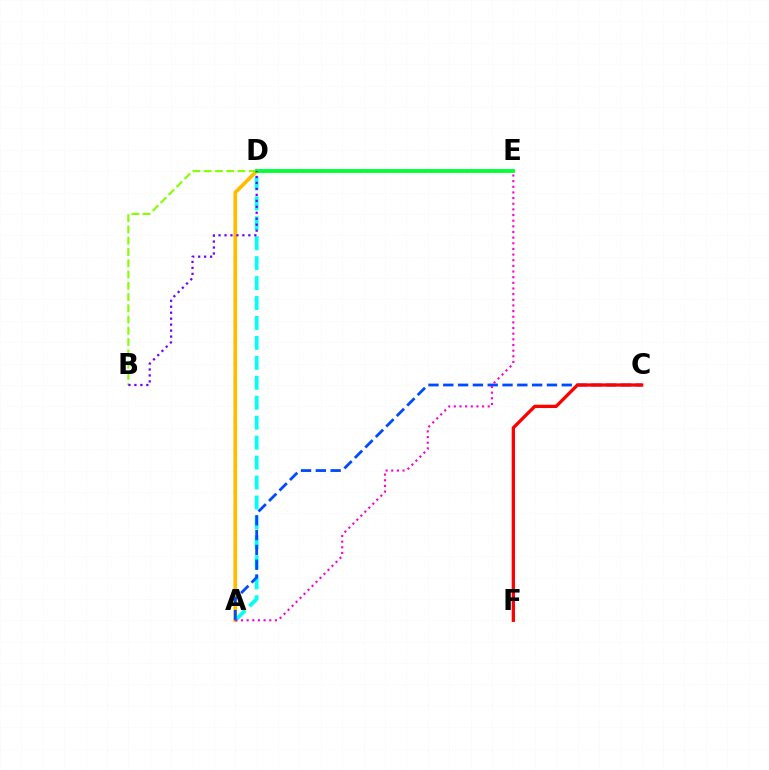{('A', 'D'): [{'color': '#ffbd00', 'line_style': 'solid', 'thickness': 2.67}, {'color': '#00fff6', 'line_style': 'dashed', 'thickness': 2.71}], ('B', 'D'): [{'color': '#84ff00', 'line_style': 'dashed', 'thickness': 1.53}, {'color': '#7200ff', 'line_style': 'dotted', 'thickness': 1.62}], ('D', 'E'): [{'color': '#00ff39', 'line_style': 'solid', 'thickness': 2.77}], ('A', 'C'): [{'color': '#004bff', 'line_style': 'dashed', 'thickness': 2.01}], ('C', 'F'): [{'color': '#ff0000', 'line_style': 'solid', 'thickness': 2.38}], ('A', 'E'): [{'color': '#ff00cf', 'line_style': 'dotted', 'thickness': 1.54}]}